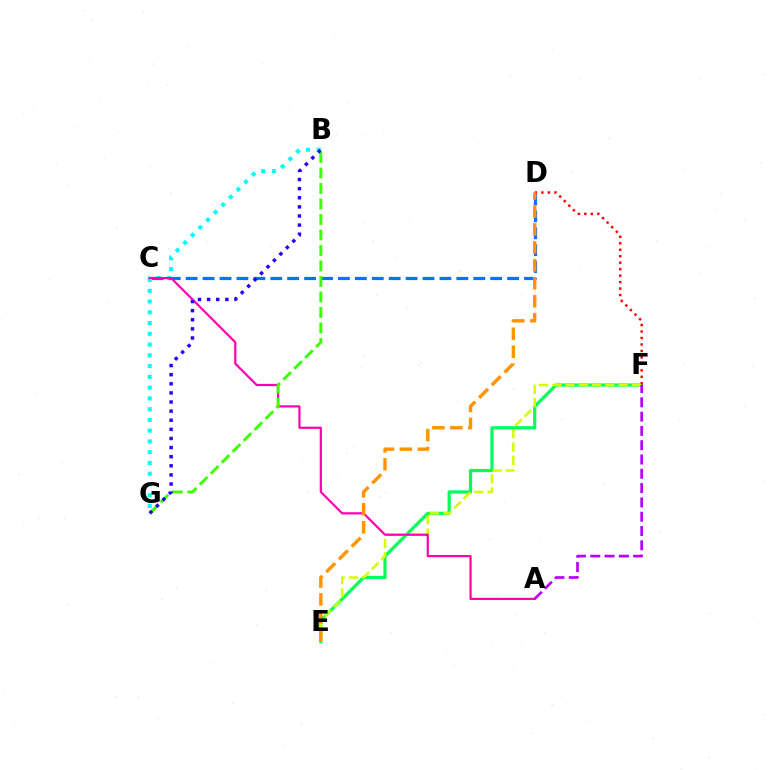{('B', 'G'): [{'color': '#00fff6', 'line_style': 'dotted', 'thickness': 2.92}, {'color': '#3dff00', 'line_style': 'dashed', 'thickness': 2.1}, {'color': '#2500ff', 'line_style': 'dotted', 'thickness': 2.48}], ('C', 'D'): [{'color': '#0074ff', 'line_style': 'dashed', 'thickness': 2.3}], ('E', 'F'): [{'color': '#00ff5c', 'line_style': 'solid', 'thickness': 2.3}, {'color': '#d1ff00', 'line_style': 'dashed', 'thickness': 1.8}], ('D', 'F'): [{'color': '#ff0000', 'line_style': 'dotted', 'thickness': 1.76}], ('A', 'C'): [{'color': '#ff00ac', 'line_style': 'solid', 'thickness': 1.58}], ('D', 'E'): [{'color': '#ff9400', 'line_style': 'dashed', 'thickness': 2.44}], ('A', 'F'): [{'color': '#b900ff', 'line_style': 'dashed', 'thickness': 1.94}]}